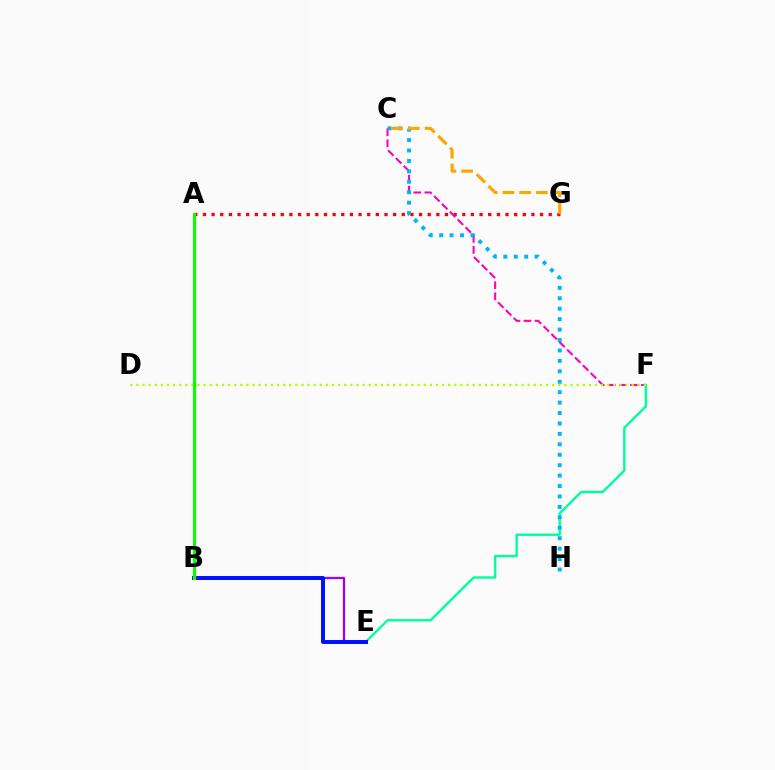{('E', 'F'): [{'color': '#00ff9d', 'line_style': 'solid', 'thickness': 1.73}], ('A', 'G'): [{'color': '#ff0000', 'line_style': 'dotted', 'thickness': 2.35}], ('C', 'F'): [{'color': '#ff00bd', 'line_style': 'dashed', 'thickness': 1.5}], ('B', 'E'): [{'color': '#9b00ff', 'line_style': 'solid', 'thickness': 1.64}, {'color': '#0010ff', 'line_style': 'solid', 'thickness': 2.85}], ('D', 'F'): [{'color': '#b3ff00', 'line_style': 'dotted', 'thickness': 1.66}], ('C', 'H'): [{'color': '#00b5ff', 'line_style': 'dotted', 'thickness': 2.83}], ('C', 'G'): [{'color': '#ffa500', 'line_style': 'dashed', 'thickness': 2.27}], ('A', 'B'): [{'color': '#08ff00', 'line_style': 'solid', 'thickness': 2.23}]}